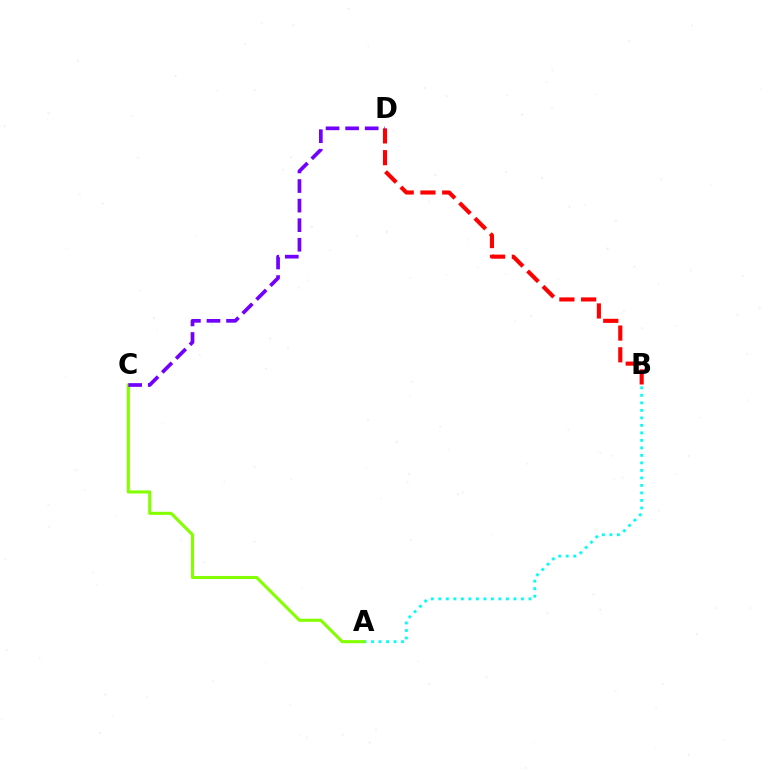{('A', 'B'): [{'color': '#00fff6', 'line_style': 'dotted', 'thickness': 2.04}], ('B', 'D'): [{'color': '#ff0000', 'line_style': 'dashed', 'thickness': 2.95}], ('A', 'C'): [{'color': '#84ff00', 'line_style': 'solid', 'thickness': 2.22}], ('C', 'D'): [{'color': '#7200ff', 'line_style': 'dashed', 'thickness': 2.66}]}